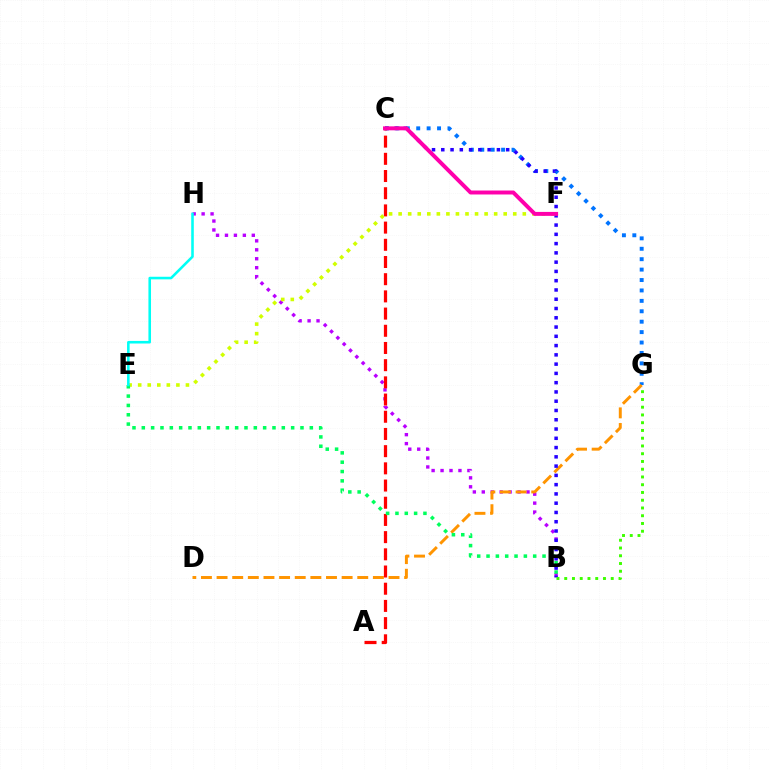{('C', 'G'): [{'color': '#0074ff', 'line_style': 'dotted', 'thickness': 2.83}], ('B', 'H'): [{'color': '#b900ff', 'line_style': 'dotted', 'thickness': 2.43}], ('D', 'G'): [{'color': '#ff9400', 'line_style': 'dashed', 'thickness': 2.12}], ('A', 'C'): [{'color': '#ff0000', 'line_style': 'dashed', 'thickness': 2.34}], ('B', 'C'): [{'color': '#2500ff', 'line_style': 'dotted', 'thickness': 2.52}], ('B', 'G'): [{'color': '#3dff00', 'line_style': 'dotted', 'thickness': 2.11}], ('E', 'F'): [{'color': '#d1ff00', 'line_style': 'dotted', 'thickness': 2.6}], ('B', 'E'): [{'color': '#00ff5c', 'line_style': 'dotted', 'thickness': 2.54}], ('E', 'H'): [{'color': '#00fff6', 'line_style': 'solid', 'thickness': 1.86}], ('C', 'F'): [{'color': '#ff00ac', 'line_style': 'solid', 'thickness': 2.85}]}